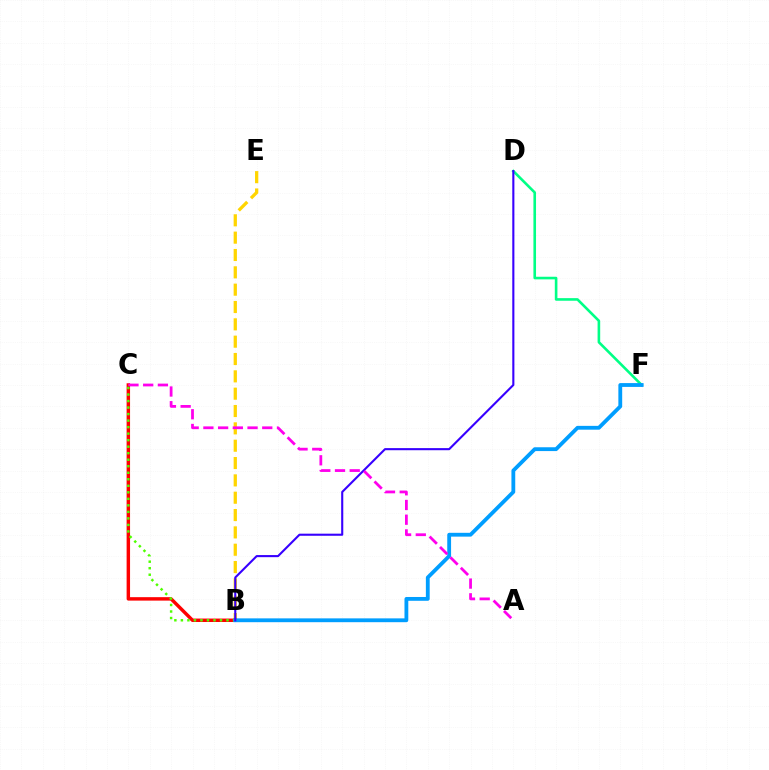{('B', 'E'): [{'color': '#ffd500', 'line_style': 'dashed', 'thickness': 2.36}], ('B', 'C'): [{'color': '#ff0000', 'line_style': 'solid', 'thickness': 2.48}, {'color': '#4fff00', 'line_style': 'dotted', 'thickness': 1.77}], ('D', 'F'): [{'color': '#00ff86', 'line_style': 'solid', 'thickness': 1.88}], ('B', 'F'): [{'color': '#009eff', 'line_style': 'solid', 'thickness': 2.75}], ('B', 'D'): [{'color': '#3700ff', 'line_style': 'solid', 'thickness': 1.51}], ('A', 'C'): [{'color': '#ff00ed', 'line_style': 'dashed', 'thickness': 2.0}]}